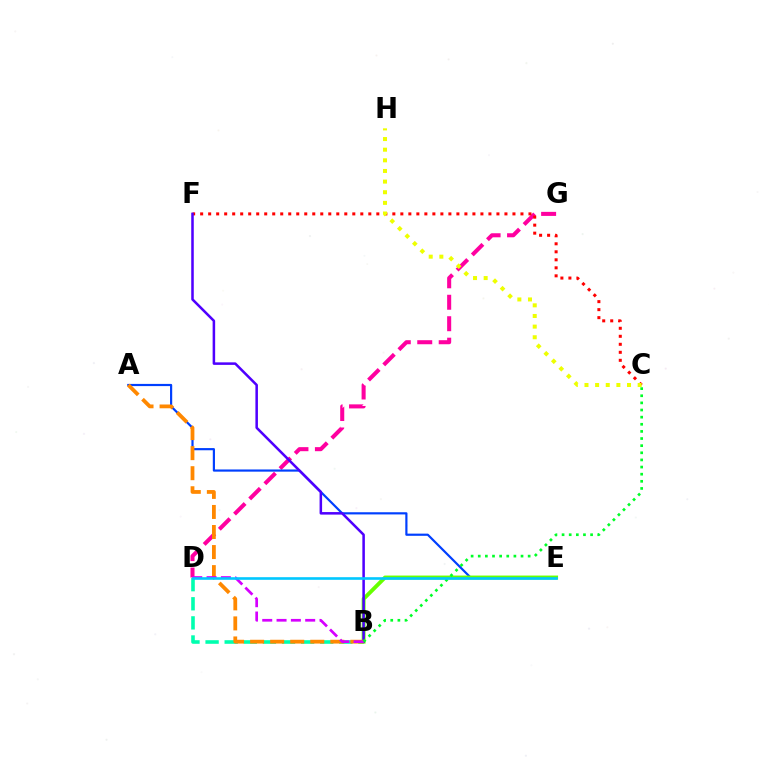{('D', 'G'): [{'color': '#ff00a0', 'line_style': 'dashed', 'thickness': 2.92}], ('C', 'F'): [{'color': '#ff0000', 'line_style': 'dotted', 'thickness': 2.18}], ('A', 'E'): [{'color': '#003fff', 'line_style': 'solid', 'thickness': 1.57}], ('B', 'E'): [{'color': '#66ff00', 'line_style': 'solid', 'thickness': 2.8}], ('B', 'D'): [{'color': '#00ffaf', 'line_style': 'dashed', 'thickness': 2.6}, {'color': '#d600ff', 'line_style': 'dashed', 'thickness': 1.95}], ('B', 'F'): [{'color': '#4f00ff', 'line_style': 'solid', 'thickness': 1.82}], ('A', 'B'): [{'color': '#ff8800', 'line_style': 'dashed', 'thickness': 2.72}], ('B', 'C'): [{'color': '#00ff27', 'line_style': 'dotted', 'thickness': 1.94}], ('C', 'H'): [{'color': '#eeff00', 'line_style': 'dotted', 'thickness': 2.89}], ('D', 'E'): [{'color': '#00c7ff', 'line_style': 'solid', 'thickness': 1.89}]}